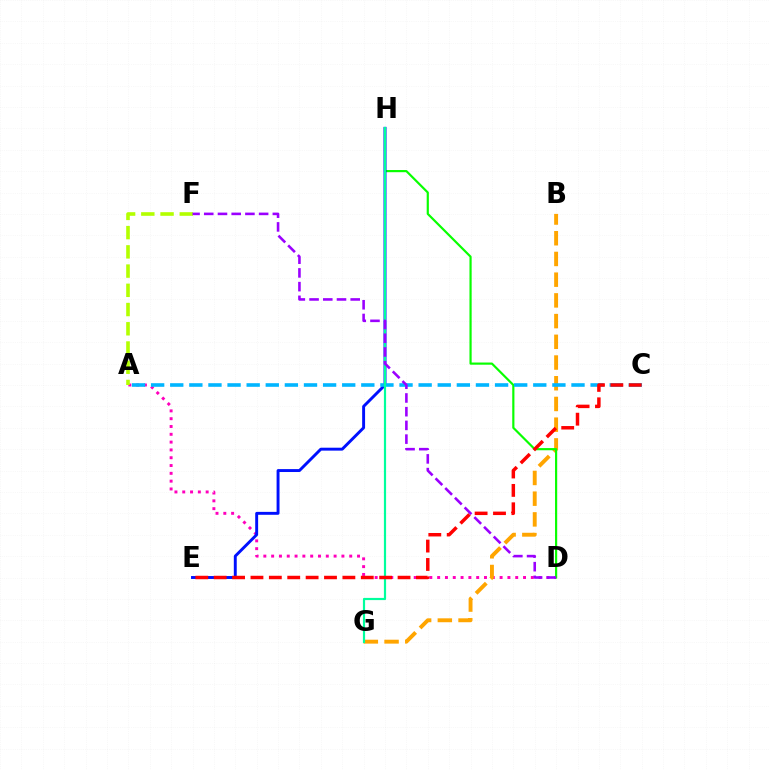{('A', 'D'): [{'color': '#ff00bd', 'line_style': 'dotted', 'thickness': 2.12}], ('B', 'G'): [{'color': '#ffa500', 'line_style': 'dashed', 'thickness': 2.81}], ('A', 'F'): [{'color': '#b3ff00', 'line_style': 'dashed', 'thickness': 2.61}], ('D', 'H'): [{'color': '#08ff00', 'line_style': 'solid', 'thickness': 1.57}], ('E', 'H'): [{'color': '#0010ff', 'line_style': 'solid', 'thickness': 2.1}], ('A', 'C'): [{'color': '#00b5ff', 'line_style': 'dashed', 'thickness': 2.6}], ('G', 'H'): [{'color': '#00ff9d', 'line_style': 'solid', 'thickness': 1.58}], ('C', 'E'): [{'color': '#ff0000', 'line_style': 'dashed', 'thickness': 2.5}], ('D', 'F'): [{'color': '#9b00ff', 'line_style': 'dashed', 'thickness': 1.86}]}